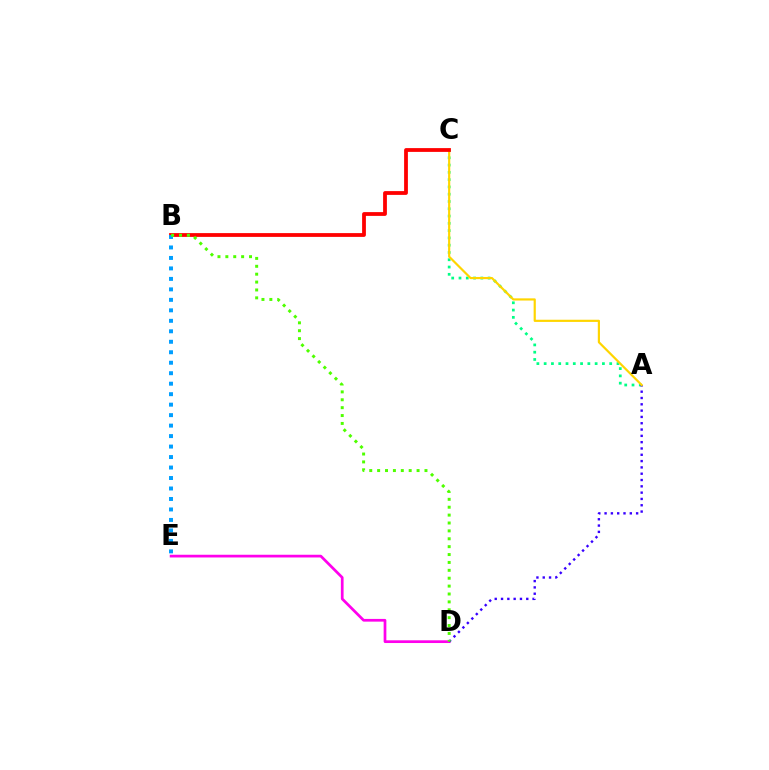{('D', 'E'): [{'color': '#ff00ed', 'line_style': 'solid', 'thickness': 1.96}], ('A', 'C'): [{'color': '#00ff86', 'line_style': 'dotted', 'thickness': 1.98}, {'color': '#ffd500', 'line_style': 'solid', 'thickness': 1.57}], ('A', 'D'): [{'color': '#3700ff', 'line_style': 'dotted', 'thickness': 1.71}], ('B', 'C'): [{'color': '#ff0000', 'line_style': 'solid', 'thickness': 2.72}], ('B', 'E'): [{'color': '#009eff', 'line_style': 'dotted', 'thickness': 2.85}], ('B', 'D'): [{'color': '#4fff00', 'line_style': 'dotted', 'thickness': 2.14}]}